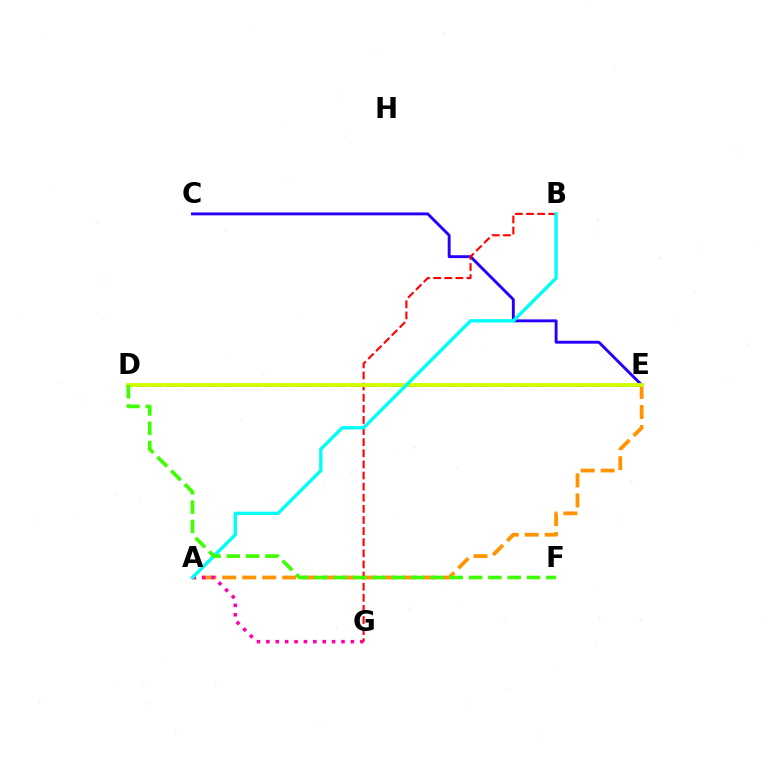{('C', 'E'): [{'color': '#2500ff', 'line_style': 'solid', 'thickness': 2.09}], ('A', 'E'): [{'color': '#ff9400', 'line_style': 'dashed', 'thickness': 2.72}], ('D', 'E'): [{'color': '#00ff5c', 'line_style': 'dotted', 'thickness': 2.07}, {'color': '#b900ff', 'line_style': 'dashed', 'thickness': 1.92}, {'color': '#0074ff', 'line_style': 'solid', 'thickness': 1.73}, {'color': '#d1ff00', 'line_style': 'solid', 'thickness': 2.74}], ('A', 'G'): [{'color': '#ff00ac', 'line_style': 'dotted', 'thickness': 2.55}], ('B', 'G'): [{'color': '#ff0000', 'line_style': 'dashed', 'thickness': 1.51}], ('A', 'B'): [{'color': '#00fff6', 'line_style': 'solid', 'thickness': 2.43}], ('D', 'F'): [{'color': '#3dff00', 'line_style': 'dashed', 'thickness': 2.62}]}